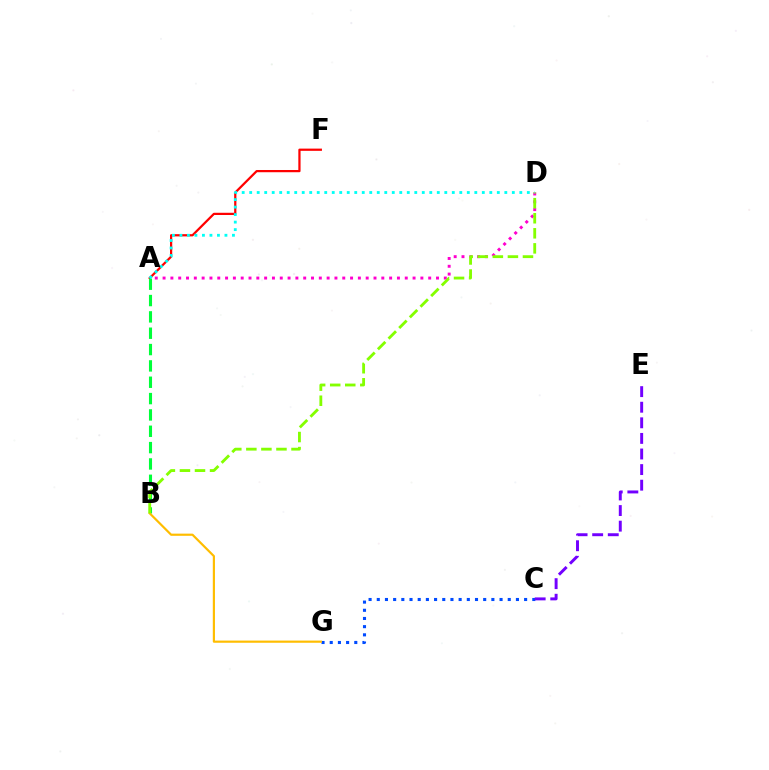{('A', 'F'): [{'color': '#ff0000', 'line_style': 'solid', 'thickness': 1.61}], ('A', 'D'): [{'color': '#ff00cf', 'line_style': 'dotted', 'thickness': 2.12}, {'color': '#00fff6', 'line_style': 'dotted', 'thickness': 2.04}], ('A', 'B'): [{'color': '#00ff39', 'line_style': 'dashed', 'thickness': 2.22}], ('C', 'G'): [{'color': '#004bff', 'line_style': 'dotted', 'thickness': 2.22}], ('C', 'E'): [{'color': '#7200ff', 'line_style': 'dashed', 'thickness': 2.12}], ('B', 'G'): [{'color': '#ffbd00', 'line_style': 'solid', 'thickness': 1.57}], ('B', 'D'): [{'color': '#84ff00', 'line_style': 'dashed', 'thickness': 2.05}]}